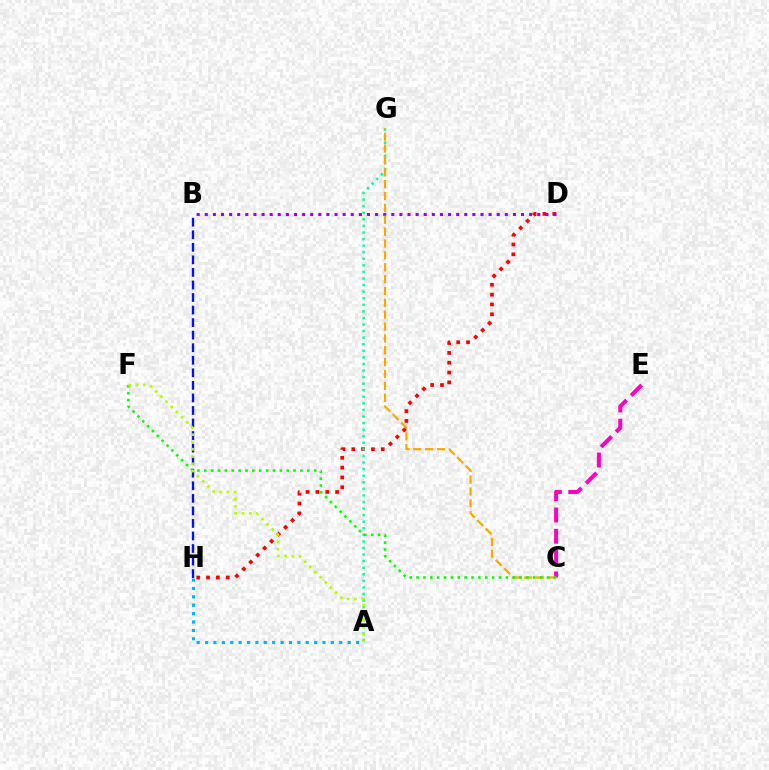{('D', 'H'): [{'color': '#ff0000', 'line_style': 'dotted', 'thickness': 2.67}], ('B', 'H'): [{'color': '#0010ff', 'line_style': 'dashed', 'thickness': 1.71}], ('C', 'E'): [{'color': '#ff00bd', 'line_style': 'dashed', 'thickness': 2.89}], ('A', 'G'): [{'color': '#00ff9d', 'line_style': 'dotted', 'thickness': 1.79}], ('B', 'D'): [{'color': '#9b00ff', 'line_style': 'dotted', 'thickness': 2.2}], ('C', 'G'): [{'color': '#ffa500', 'line_style': 'dashed', 'thickness': 1.61}], ('C', 'F'): [{'color': '#08ff00', 'line_style': 'dotted', 'thickness': 1.87}], ('A', 'F'): [{'color': '#b3ff00', 'line_style': 'dotted', 'thickness': 1.98}], ('A', 'H'): [{'color': '#00b5ff', 'line_style': 'dotted', 'thickness': 2.28}]}